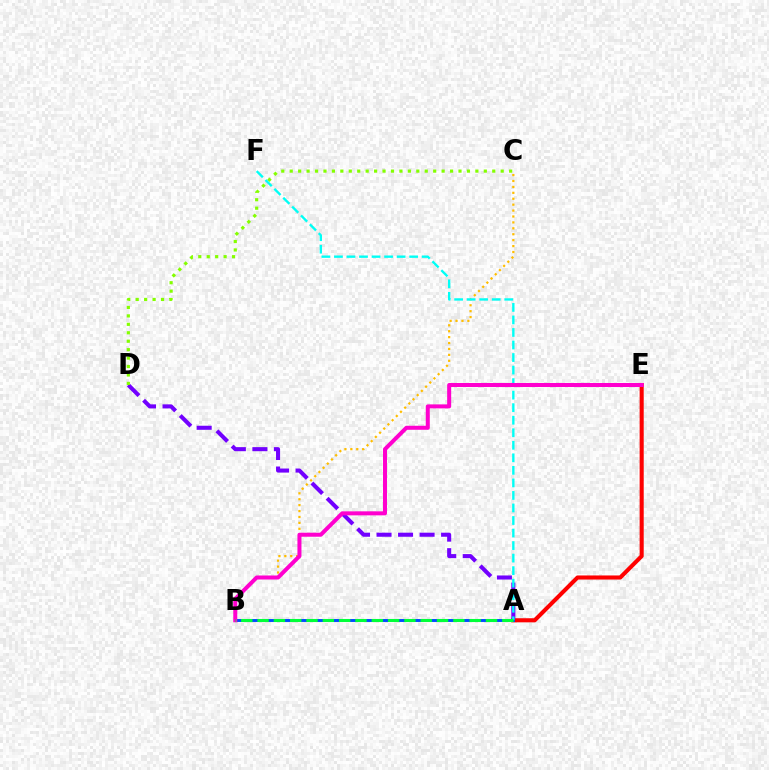{('A', 'E'): [{'color': '#ff0000', 'line_style': 'solid', 'thickness': 2.94}], ('A', 'D'): [{'color': '#7200ff', 'line_style': 'dashed', 'thickness': 2.92}], ('A', 'B'): [{'color': '#004bff', 'line_style': 'solid', 'thickness': 2.11}, {'color': '#00ff39', 'line_style': 'dashed', 'thickness': 2.22}], ('C', 'D'): [{'color': '#84ff00', 'line_style': 'dotted', 'thickness': 2.29}], ('B', 'C'): [{'color': '#ffbd00', 'line_style': 'dotted', 'thickness': 1.61}], ('A', 'F'): [{'color': '#00fff6', 'line_style': 'dashed', 'thickness': 1.7}], ('B', 'E'): [{'color': '#ff00cf', 'line_style': 'solid', 'thickness': 2.89}]}